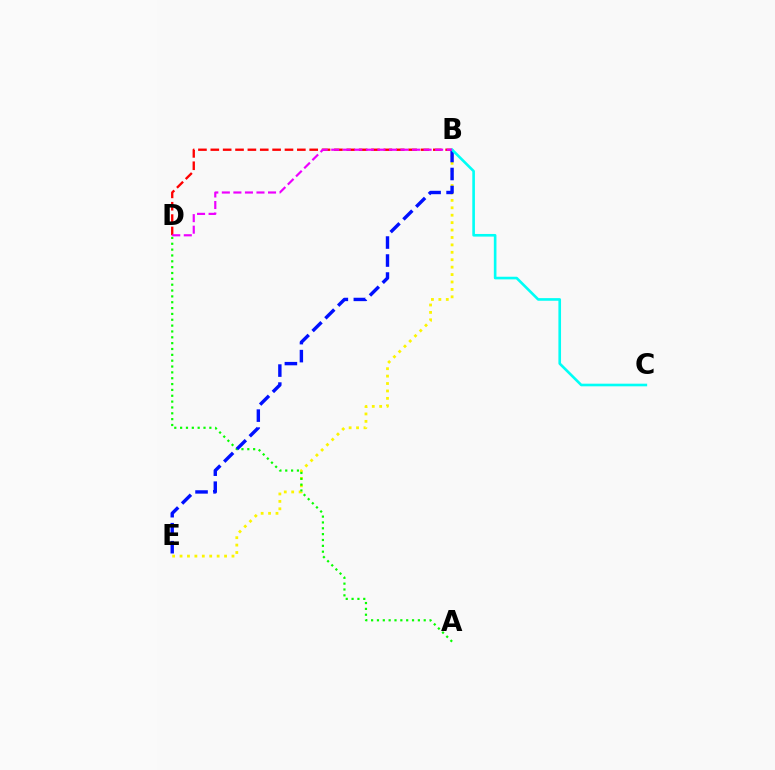{('B', 'E'): [{'color': '#fcf500', 'line_style': 'dotted', 'thickness': 2.02}, {'color': '#0010ff', 'line_style': 'dashed', 'thickness': 2.44}], ('A', 'D'): [{'color': '#08ff00', 'line_style': 'dotted', 'thickness': 1.59}], ('B', 'D'): [{'color': '#ff0000', 'line_style': 'dashed', 'thickness': 1.68}, {'color': '#ee00ff', 'line_style': 'dashed', 'thickness': 1.57}], ('B', 'C'): [{'color': '#00fff6', 'line_style': 'solid', 'thickness': 1.89}]}